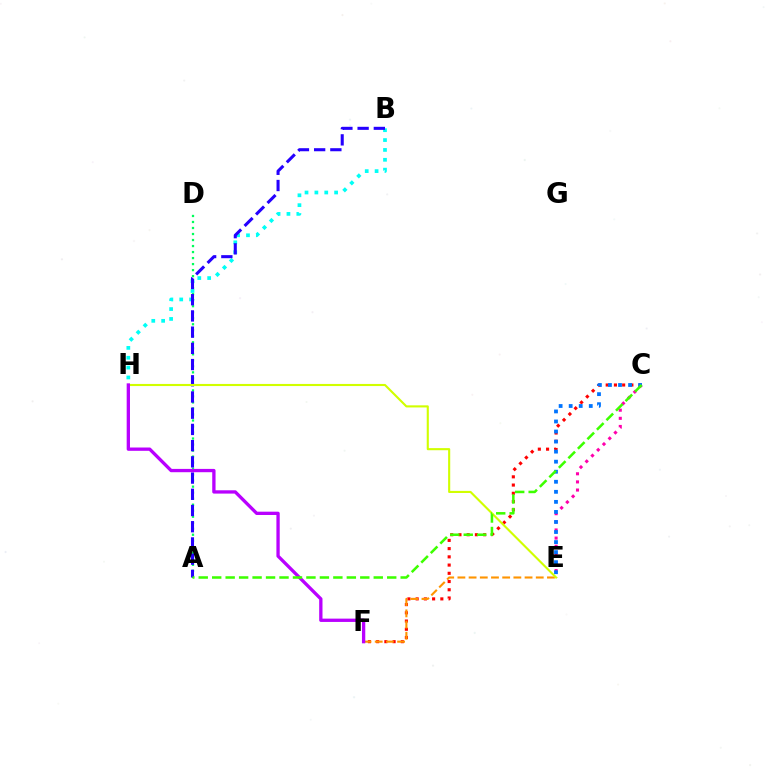{('A', 'D'): [{'color': '#00ff5c', 'line_style': 'dotted', 'thickness': 1.63}], ('C', 'E'): [{'color': '#ff00ac', 'line_style': 'dotted', 'thickness': 2.21}, {'color': '#0074ff', 'line_style': 'dotted', 'thickness': 2.73}], ('B', 'H'): [{'color': '#00fff6', 'line_style': 'dotted', 'thickness': 2.68}], ('C', 'F'): [{'color': '#ff0000', 'line_style': 'dotted', 'thickness': 2.24}], ('A', 'B'): [{'color': '#2500ff', 'line_style': 'dashed', 'thickness': 2.2}], ('E', 'F'): [{'color': '#ff9400', 'line_style': 'dashed', 'thickness': 1.52}], ('E', 'H'): [{'color': '#d1ff00', 'line_style': 'solid', 'thickness': 1.52}], ('F', 'H'): [{'color': '#b900ff', 'line_style': 'solid', 'thickness': 2.38}], ('A', 'C'): [{'color': '#3dff00', 'line_style': 'dashed', 'thickness': 1.83}]}